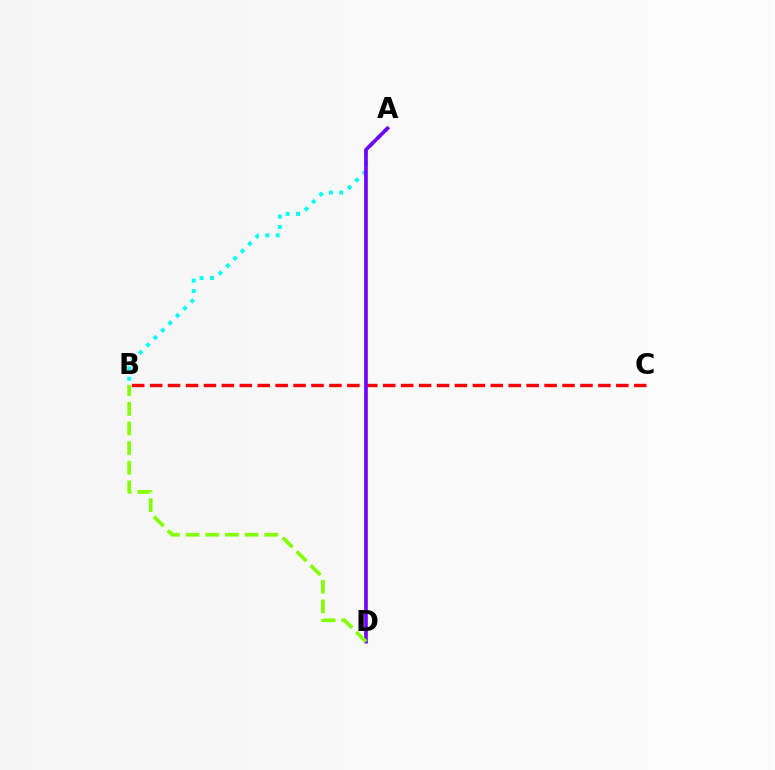{('A', 'B'): [{'color': '#00fff6', 'line_style': 'dotted', 'thickness': 2.83}], ('B', 'C'): [{'color': '#ff0000', 'line_style': 'dashed', 'thickness': 2.44}], ('A', 'D'): [{'color': '#7200ff', 'line_style': 'solid', 'thickness': 2.63}], ('B', 'D'): [{'color': '#84ff00', 'line_style': 'dashed', 'thickness': 2.67}]}